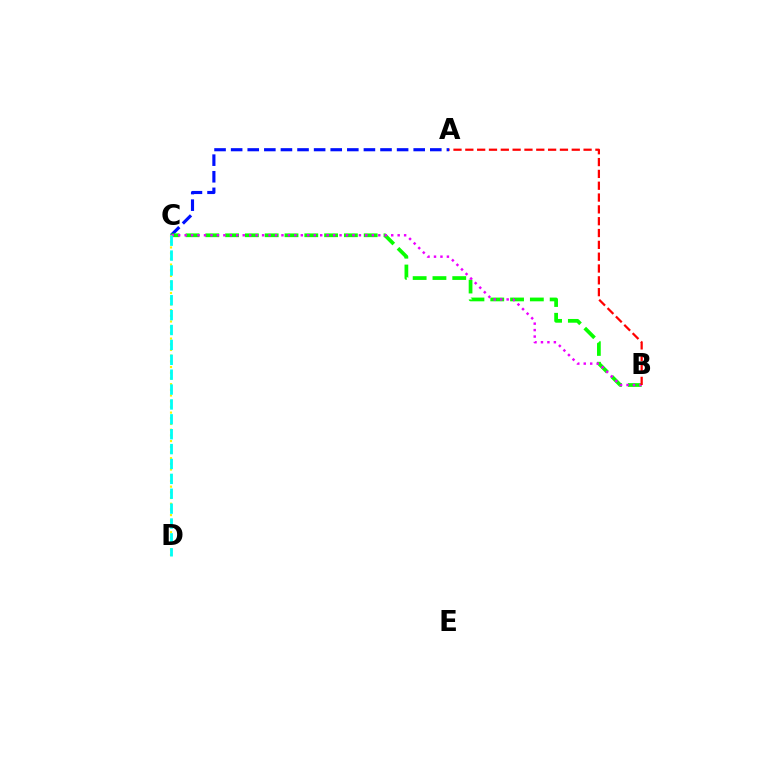{('A', 'C'): [{'color': '#0010ff', 'line_style': 'dashed', 'thickness': 2.25}], ('B', 'C'): [{'color': '#08ff00', 'line_style': 'dashed', 'thickness': 2.69}, {'color': '#ee00ff', 'line_style': 'dotted', 'thickness': 1.75}], ('A', 'B'): [{'color': '#ff0000', 'line_style': 'dashed', 'thickness': 1.61}], ('C', 'D'): [{'color': '#fcf500', 'line_style': 'dotted', 'thickness': 1.55}, {'color': '#00fff6', 'line_style': 'dashed', 'thickness': 2.02}]}